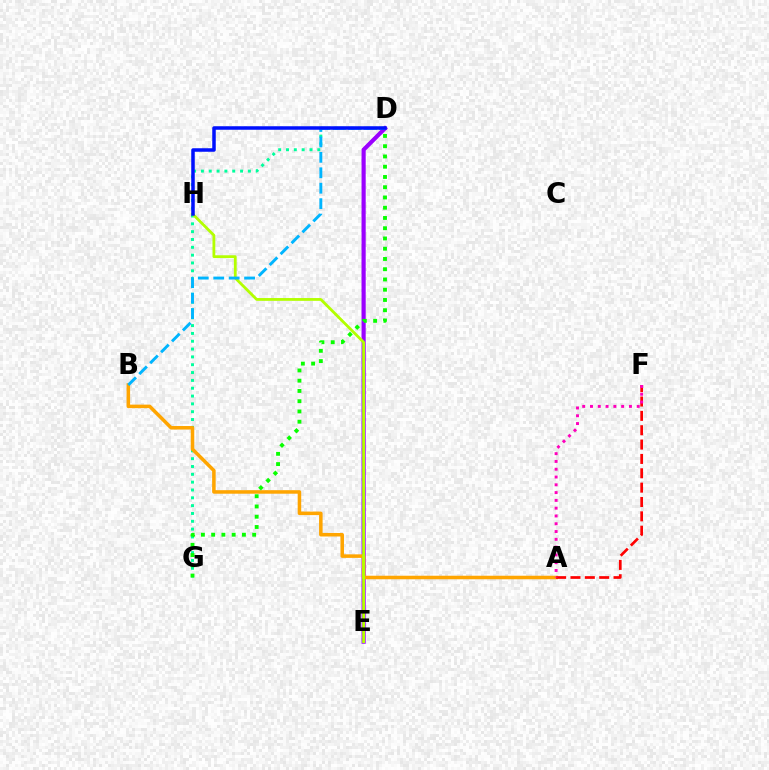{('D', 'G'): [{'color': '#00ff9d', 'line_style': 'dotted', 'thickness': 2.13}, {'color': '#08ff00', 'line_style': 'dotted', 'thickness': 2.78}], ('D', 'E'): [{'color': '#9b00ff', 'line_style': 'solid', 'thickness': 2.99}], ('A', 'B'): [{'color': '#ffa500', 'line_style': 'solid', 'thickness': 2.54}], ('A', 'F'): [{'color': '#ff0000', 'line_style': 'dashed', 'thickness': 1.95}, {'color': '#ff00bd', 'line_style': 'dotted', 'thickness': 2.12}], ('E', 'H'): [{'color': '#b3ff00', 'line_style': 'solid', 'thickness': 2.01}], ('B', 'D'): [{'color': '#00b5ff', 'line_style': 'dashed', 'thickness': 2.1}], ('D', 'H'): [{'color': '#0010ff', 'line_style': 'solid', 'thickness': 2.53}]}